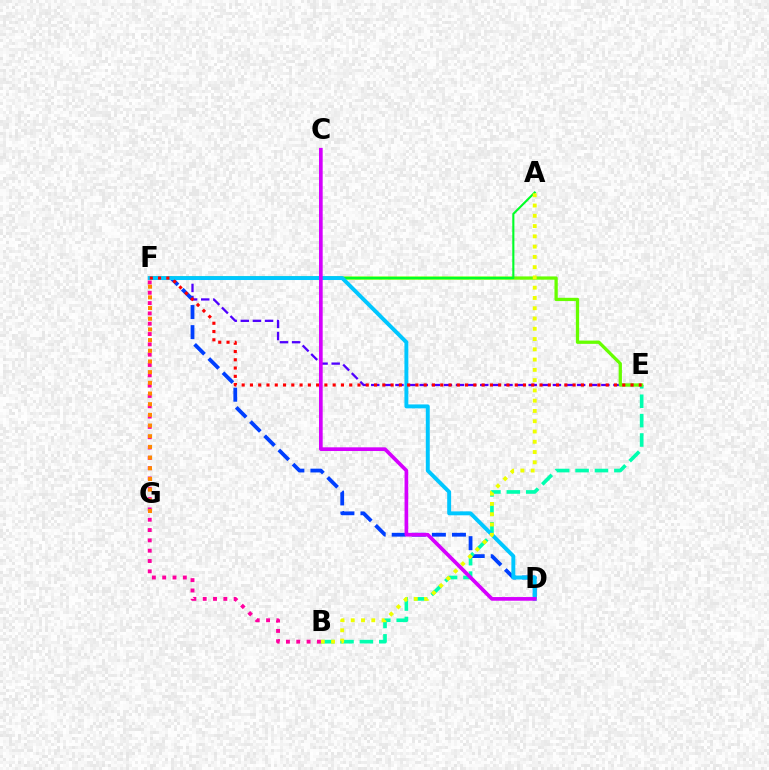{('E', 'F'): [{'color': '#4f00ff', 'line_style': 'dashed', 'thickness': 1.65}, {'color': '#66ff00', 'line_style': 'solid', 'thickness': 2.36}, {'color': '#ff0000', 'line_style': 'dotted', 'thickness': 2.25}], ('D', 'F'): [{'color': '#003fff', 'line_style': 'dashed', 'thickness': 2.73}, {'color': '#00c7ff', 'line_style': 'solid', 'thickness': 2.83}], ('B', 'E'): [{'color': '#00ffaf', 'line_style': 'dashed', 'thickness': 2.64}], ('A', 'F'): [{'color': '#00ff27', 'line_style': 'solid', 'thickness': 1.51}], ('A', 'B'): [{'color': '#eeff00', 'line_style': 'dotted', 'thickness': 2.79}], ('B', 'F'): [{'color': '#ff00a0', 'line_style': 'dotted', 'thickness': 2.8}], ('C', 'D'): [{'color': '#d600ff', 'line_style': 'solid', 'thickness': 2.65}], ('F', 'G'): [{'color': '#ff8800', 'line_style': 'dotted', 'thickness': 2.9}]}